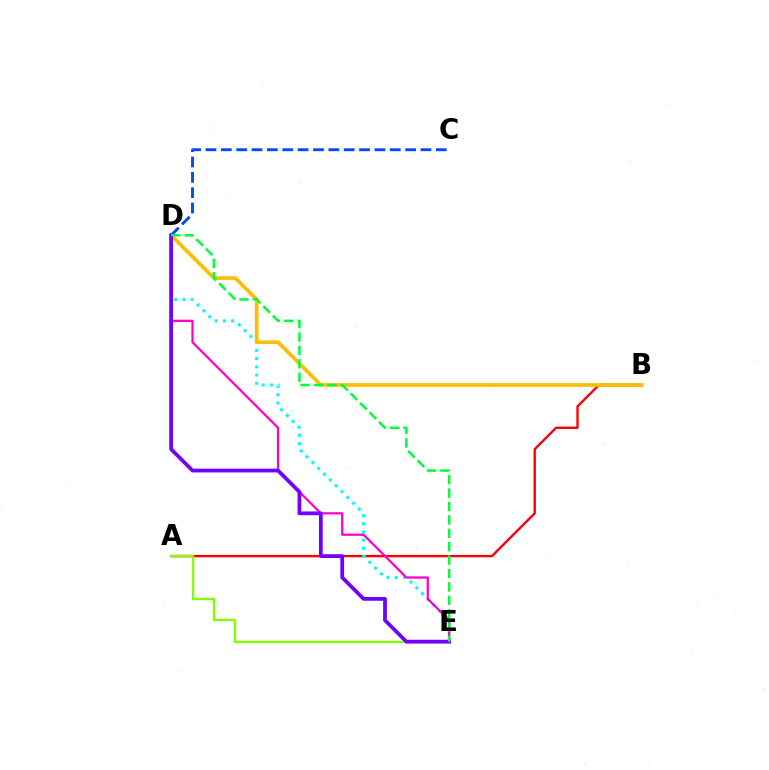{('C', 'D'): [{'color': '#004bff', 'line_style': 'dashed', 'thickness': 2.09}], ('A', 'B'): [{'color': '#ff0000', 'line_style': 'solid', 'thickness': 1.71}], ('D', 'E'): [{'color': '#00fff6', 'line_style': 'dotted', 'thickness': 2.23}, {'color': '#ff00cf', 'line_style': 'solid', 'thickness': 1.62}, {'color': '#7200ff', 'line_style': 'solid', 'thickness': 2.71}, {'color': '#00ff39', 'line_style': 'dashed', 'thickness': 1.82}], ('B', 'D'): [{'color': '#ffbd00', 'line_style': 'solid', 'thickness': 2.65}], ('A', 'E'): [{'color': '#84ff00', 'line_style': 'solid', 'thickness': 1.71}]}